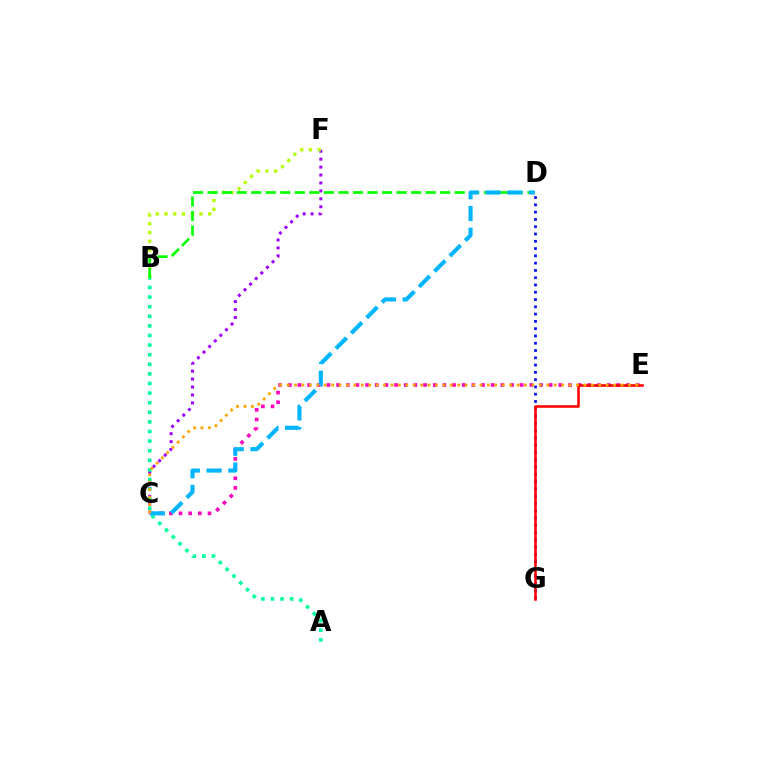{('C', 'F'): [{'color': '#9b00ff', 'line_style': 'dotted', 'thickness': 2.16}], ('C', 'E'): [{'color': '#ff00bd', 'line_style': 'dotted', 'thickness': 2.62}, {'color': '#ffa500', 'line_style': 'dotted', 'thickness': 2.02}], ('D', 'G'): [{'color': '#0010ff', 'line_style': 'dotted', 'thickness': 1.98}], ('B', 'F'): [{'color': '#b3ff00', 'line_style': 'dotted', 'thickness': 2.37}], ('E', 'G'): [{'color': '#ff0000', 'line_style': 'solid', 'thickness': 1.83}], ('B', 'D'): [{'color': '#08ff00', 'line_style': 'dashed', 'thickness': 1.97}], ('A', 'B'): [{'color': '#00ff9d', 'line_style': 'dotted', 'thickness': 2.61}], ('C', 'D'): [{'color': '#00b5ff', 'line_style': 'dashed', 'thickness': 2.96}]}